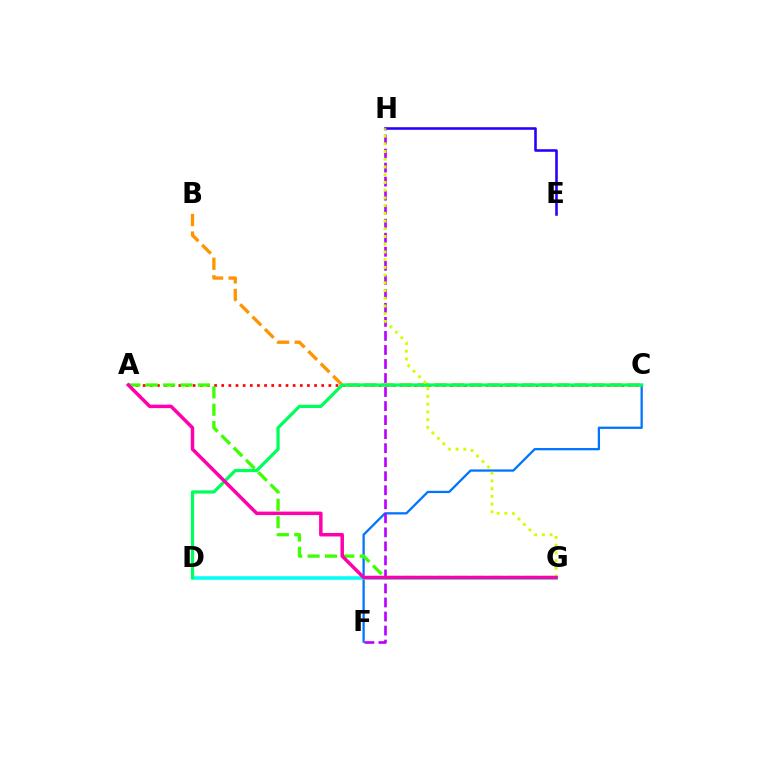{('C', 'F'): [{'color': '#0074ff', 'line_style': 'solid', 'thickness': 1.64}], ('F', 'H'): [{'color': '#b900ff', 'line_style': 'dashed', 'thickness': 1.91}], ('D', 'G'): [{'color': '#00fff6', 'line_style': 'solid', 'thickness': 2.53}], ('E', 'H'): [{'color': '#2500ff', 'line_style': 'solid', 'thickness': 1.84}], ('A', 'C'): [{'color': '#ff0000', 'line_style': 'dotted', 'thickness': 1.94}], ('B', 'C'): [{'color': '#ff9400', 'line_style': 'dashed', 'thickness': 2.38}], ('A', 'G'): [{'color': '#3dff00', 'line_style': 'dashed', 'thickness': 2.36}, {'color': '#ff00ac', 'line_style': 'solid', 'thickness': 2.51}], ('C', 'D'): [{'color': '#00ff5c', 'line_style': 'solid', 'thickness': 2.32}], ('G', 'H'): [{'color': '#d1ff00', 'line_style': 'dotted', 'thickness': 2.1}]}